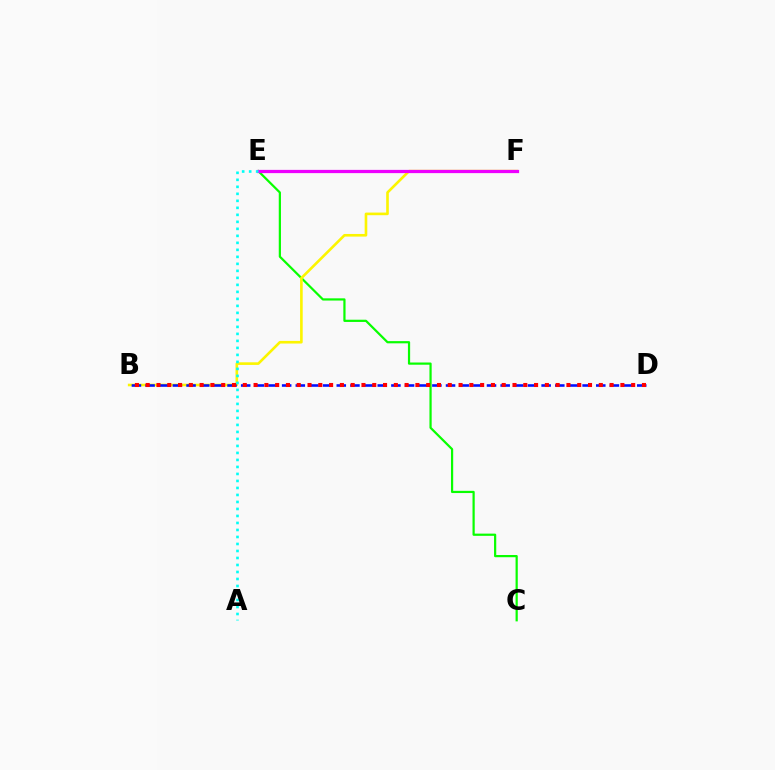{('C', 'E'): [{'color': '#08ff00', 'line_style': 'solid', 'thickness': 1.59}], ('B', 'F'): [{'color': '#fcf500', 'line_style': 'solid', 'thickness': 1.89}], ('B', 'D'): [{'color': '#0010ff', 'line_style': 'dashed', 'thickness': 1.86}, {'color': '#ff0000', 'line_style': 'dotted', 'thickness': 2.93}], ('E', 'F'): [{'color': '#ee00ff', 'line_style': 'solid', 'thickness': 2.33}], ('A', 'E'): [{'color': '#00fff6', 'line_style': 'dotted', 'thickness': 1.9}]}